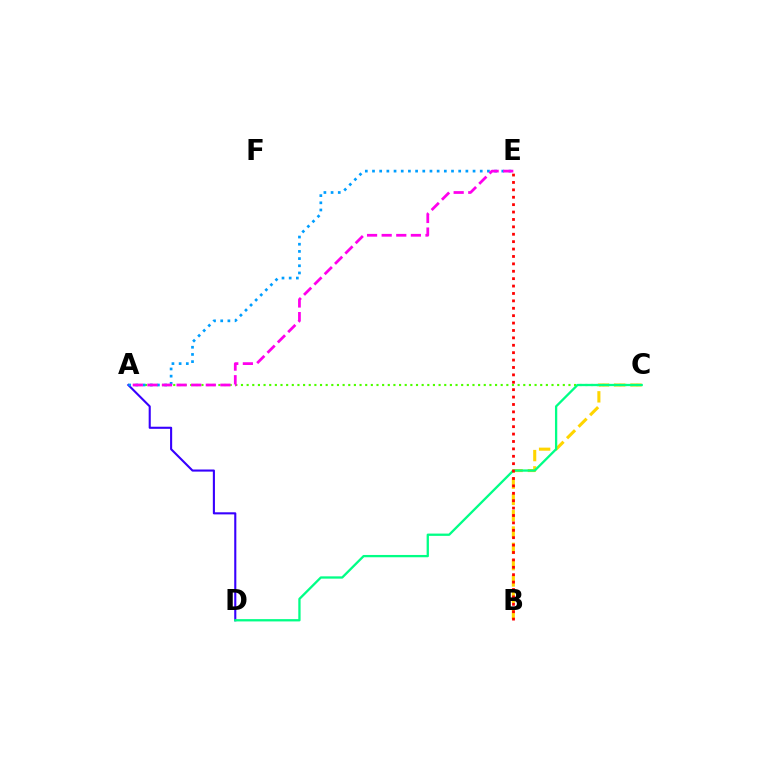{('B', 'C'): [{'color': '#ffd500', 'line_style': 'dashed', 'thickness': 2.22}], ('A', 'C'): [{'color': '#4fff00', 'line_style': 'dotted', 'thickness': 1.53}], ('A', 'D'): [{'color': '#3700ff', 'line_style': 'solid', 'thickness': 1.51}], ('A', 'E'): [{'color': '#009eff', 'line_style': 'dotted', 'thickness': 1.95}, {'color': '#ff00ed', 'line_style': 'dashed', 'thickness': 1.98}], ('C', 'D'): [{'color': '#00ff86', 'line_style': 'solid', 'thickness': 1.65}], ('B', 'E'): [{'color': '#ff0000', 'line_style': 'dotted', 'thickness': 2.01}]}